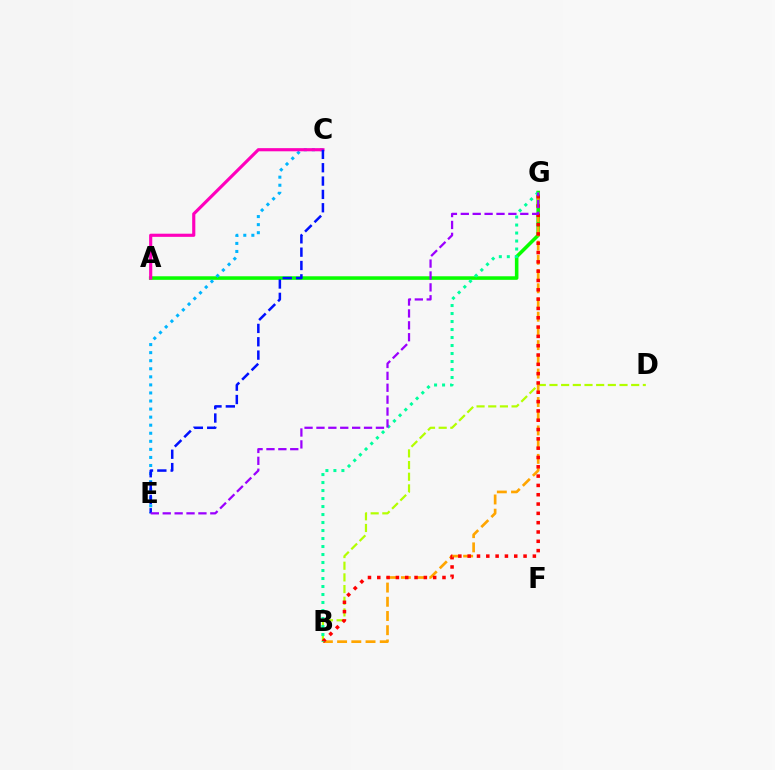{('A', 'G'): [{'color': '#08ff00', 'line_style': 'solid', 'thickness': 2.56}], ('C', 'E'): [{'color': '#00b5ff', 'line_style': 'dotted', 'thickness': 2.19}, {'color': '#0010ff', 'line_style': 'dashed', 'thickness': 1.81}], ('B', 'D'): [{'color': '#b3ff00', 'line_style': 'dashed', 'thickness': 1.59}], ('B', 'G'): [{'color': '#ffa500', 'line_style': 'dashed', 'thickness': 1.93}, {'color': '#ff0000', 'line_style': 'dotted', 'thickness': 2.53}, {'color': '#00ff9d', 'line_style': 'dotted', 'thickness': 2.17}], ('A', 'C'): [{'color': '#ff00bd', 'line_style': 'solid', 'thickness': 2.26}], ('E', 'G'): [{'color': '#9b00ff', 'line_style': 'dashed', 'thickness': 1.62}]}